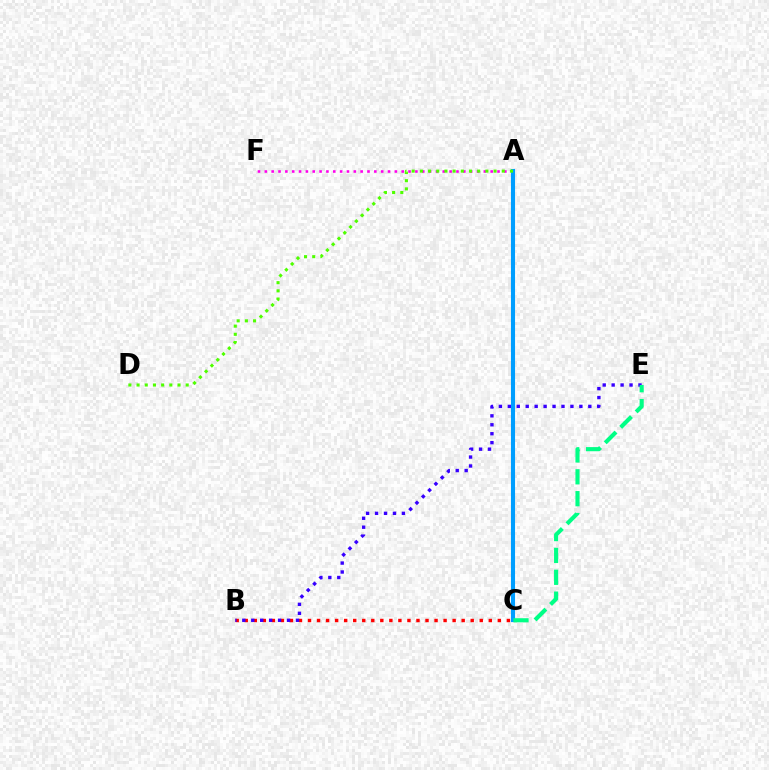{('B', 'C'): [{'color': '#ff0000', 'line_style': 'dotted', 'thickness': 2.46}], ('A', 'C'): [{'color': '#ffd500', 'line_style': 'dotted', 'thickness': 1.82}, {'color': '#009eff', 'line_style': 'solid', 'thickness': 2.95}], ('A', 'F'): [{'color': '#ff00ed', 'line_style': 'dotted', 'thickness': 1.86}], ('B', 'E'): [{'color': '#3700ff', 'line_style': 'dotted', 'thickness': 2.43}], ('C', 'E'): [{'color': '#00ff86', 'line_style': 'dashed', 'thickness': 2.97}], ('A', 'D'): [{'color': '#4fff00', 'line_style': 'dotted', 'thickness': 2.23}]}